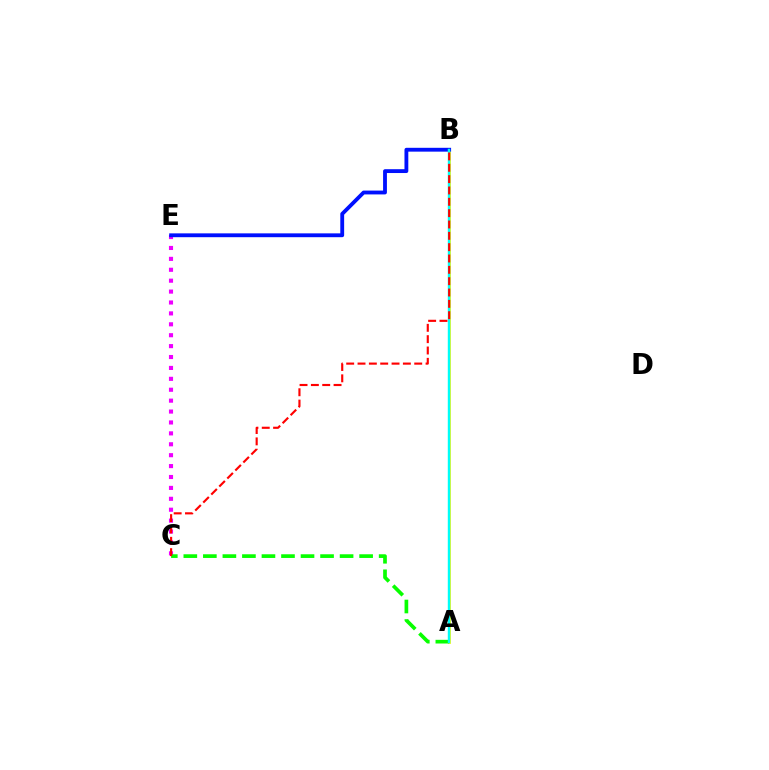{('A', 'B'): [{'color': '#fcf500', 'line_style': 'solid', 'thickness': 1.97}, {'color': '#00fff6', 'line_style': 'solid', 'thickness': 1.74}], ('C', 'E'): [{'color': '#ee00ff', 'line_style': 'dotted', 'thickness': 2.96}], ('B', 'E'): [{'color': '#0010ff', 'line_style': 'solid', 'thickness': 2.76}], ('A', 'C'): [{'color': '#08ff00', 'line_style': 'dashed', 'thickness': 2.65}], ('B', 'C'): [{'color': '#ff0000', 'line_style': 'dashed', 'thickness': 1.54}]}